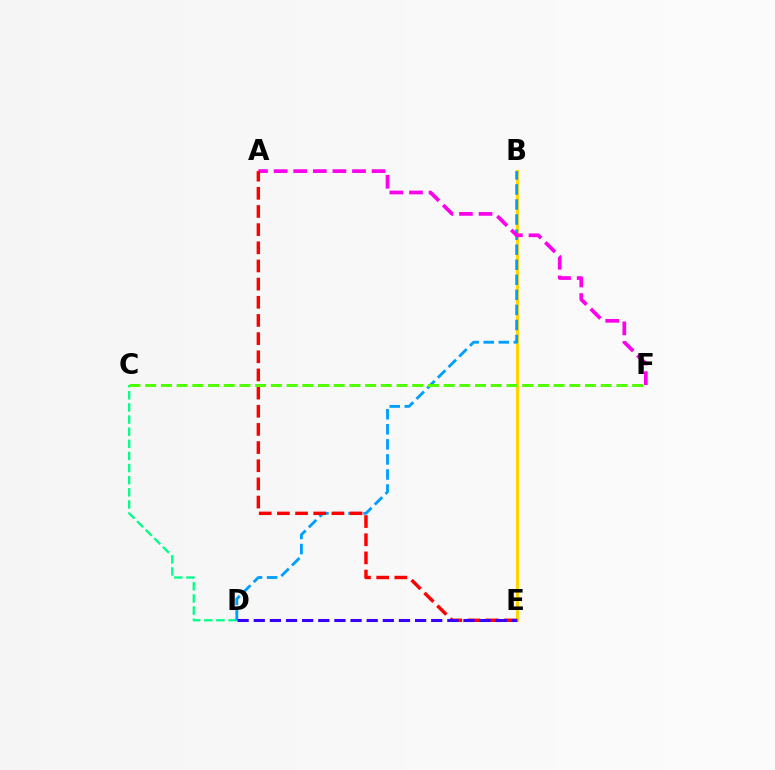{('C', 'D'): [{'color': '#00ff86', 'line_style': 'dashed', 'thickness': 1.65}], ('B', 'E'): [{'color': '#ffd500', 'line_style': 'solid', 'thickness': 2.24}], ('B', 'D'): [{'color': '#009eff', 'line_style': 'dashed', 'thickness': 2.05}], ('A', 'F'): [{'color': '#ff00ed', 'line_style': 'dashed', 'thickness': 2.66}], ('A', 'E'): [{'color': '#ff0000', 'line_style': 'dashed', 'thickness': 2.47}], ('D', 'E'): [{'color': '#3700ff', 'line_style': 'dashed', 'thickness': 2.19}], ('C', 'F'): [{'color': '#4fff00', 'line_style': 'dashed', 'thickness': 2.13}]}